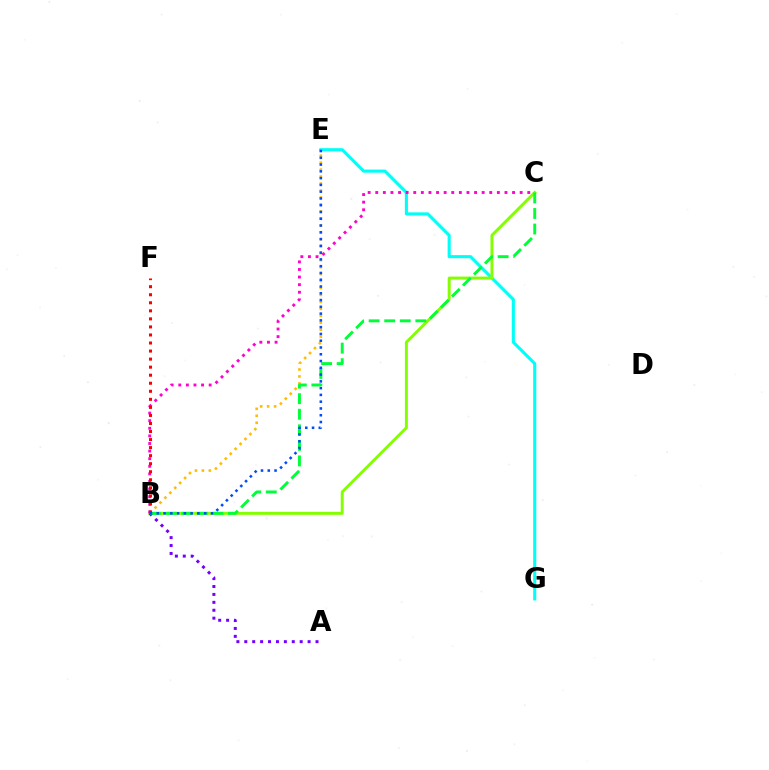{('B', 'E'): [{'color': '#ffbd00', 'line_style': 'dotted', 'thickness': 1.89}, {'color': '#004bff', 'line_style': 'dotted', 'thickness': 1.84}], ('E', 'G'): [{'color': '#00fff6', 'line_style': 'solid', 'thickness': 2.22}], ('B', 'C'): [{'color': '#84ff00', 'line_style': 'solid', 'thickness': 2.13}, {'color': '#00ff39', 'line_style': 'dashed', 'thickness': 2.11}, {'color': '#ff00cf', 'line_style': 'dotted', 'thickness': 2.07}], ('A', 'B'): [{'color': '#7200ff', 'line_style': 'dotted', 'thickness': 2.15}], ('B', 'F'): [{'color': '#ff0000', 'line_style': 'dotted', 'thickness': 2.19}]}